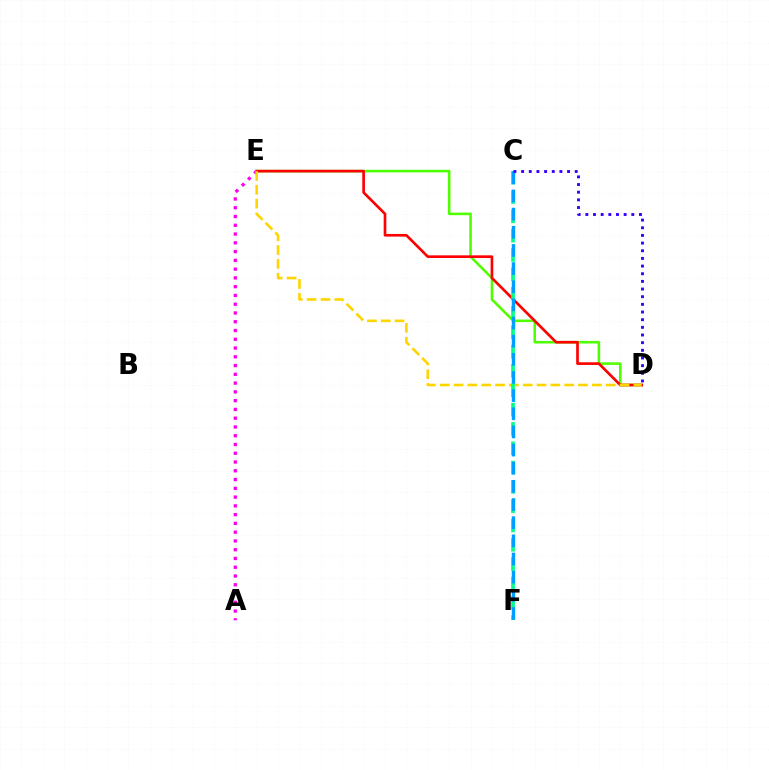{('D', 'E'): [{'color': '#4fff00', 'line_style': 'solid', 'thickness': 1.85}, {'color': '#ff0000', 'line_style': 'solid', 'thickness': 1.92}, {'color': '#ffd500', 'line_style': 'dashed', 'thickness': 1.88}], ('A', 'E'): [{'color': '#ff00ed', 'line_style': 'dotted', 'thickness': 2.38}], ('C', 'F'): [{'color': '#00ff86', 'line_style': 'dashed', 'thickness': 2.62}, {'color': '#009eff', 'line_style': 'dashed', 'thickness': 2.47}], ('C', 'D'): [{'color': '#3700ff', 'line_style': 'dotted', 'thickness': 2.08}]}